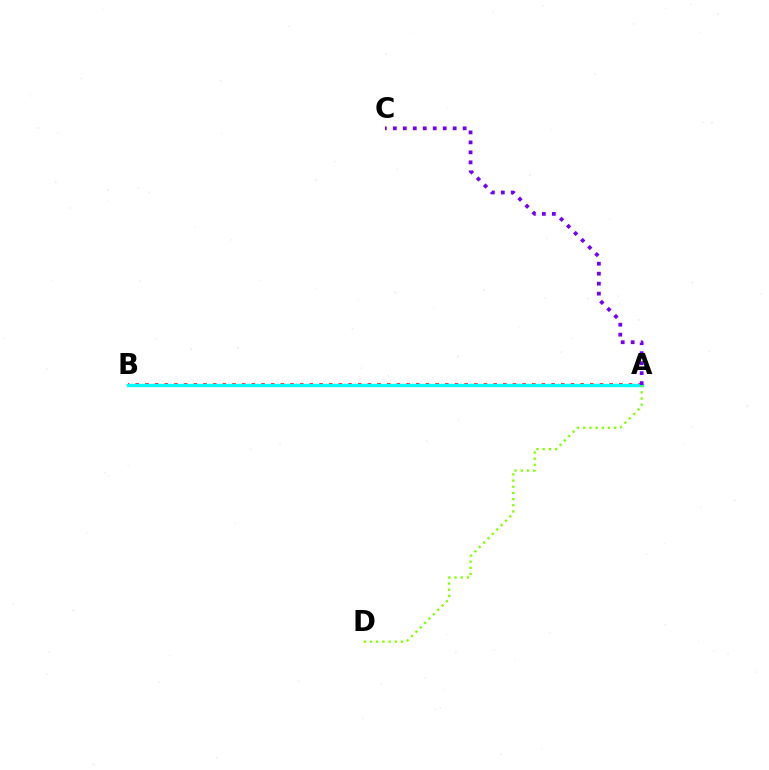{('A', 'B'): [{'color': '#ff0000', 'line_style': 'dotted', 'thickness': 2.63}, {'color': '#00fff6', 'line_style': 'solid', 'thickness': 2.41}], ('A', 'D'): [{'color': '#84ff00', 'line_style': 'dotted', 'thickness': 1.68}], ('A', 'C'): [{'color': '#7200ff', 'line_style': 'dotted', 'thickness': 2.71}]}